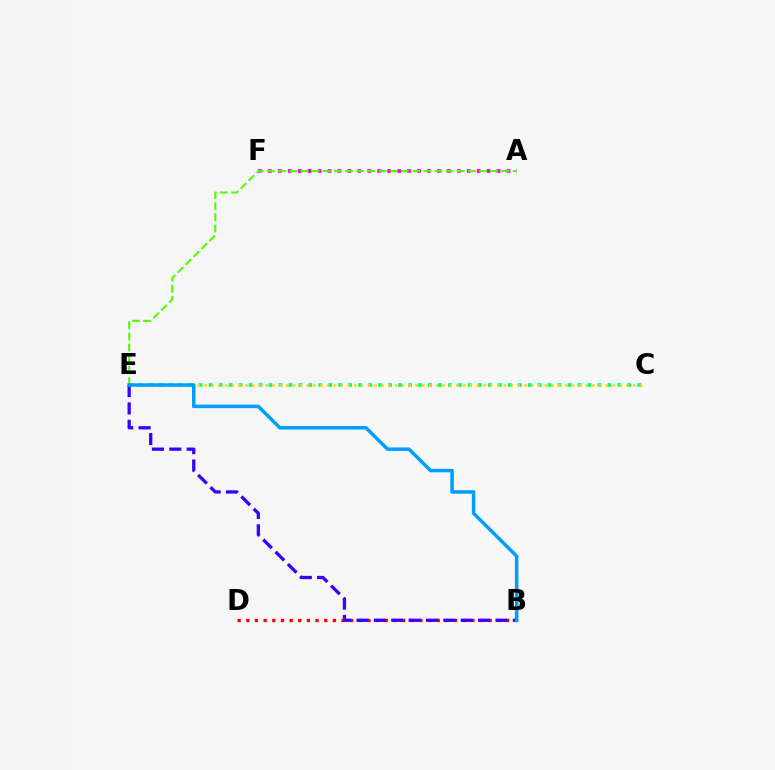{('C', 'E'): [{'color': '#00ff86', 'line_style': 'dotted', 'thickness': 2.71}, {'color': '#ffd500', 'line_style': 'dotted', 'thickness': 1.85}], ('B', 'D'): [{'color': '#ff0000', 'line_style': 'dotted', 'thickness': 2.35}], ('A', 'F'): [{'color': '#ff00ed', 'line_style': 'dotted', 'thickness': 2.7}], ('B', 'E'): [{'color': '#3700ff', 'line_style': 'dashed', 'thickness': 2.36}, {'color': '#009eff', 'line_style': 'solid', 'thickness': 2.53}], ('A', 'E'): [{'color': '#4fff00', 'line_style': 'dashed', 'thickness': 1.52}]}